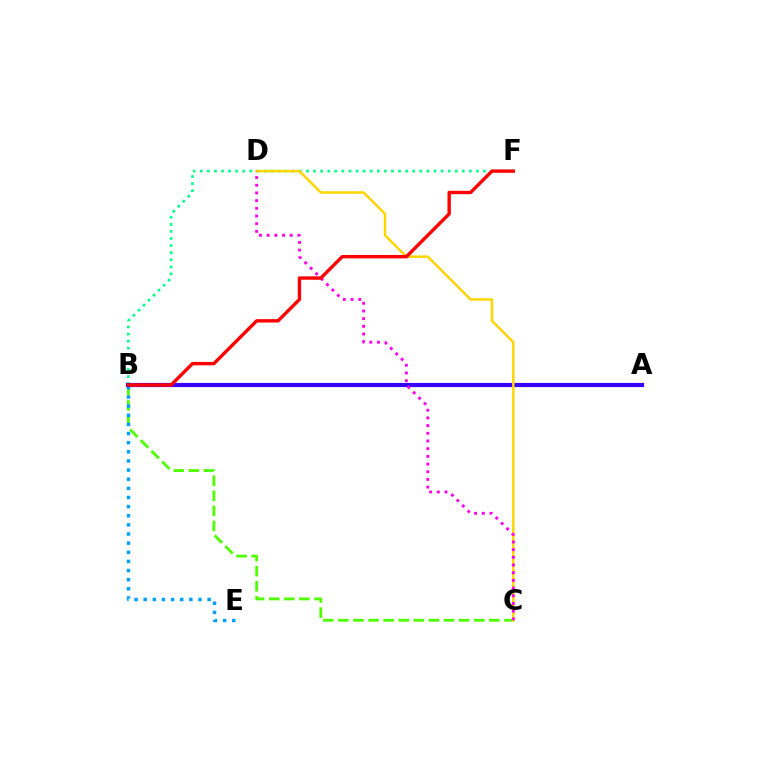{('B', 'C'): [{'color': '#4fff00', 'line_style': 'dashed', 'thickness': 2.05}], ('B', 'E'): [{'color': '#009eff', 'line_style': 'dotted', 'thickness': 2.48}], ('B', 'F'): [{'color': '#00ff86', 'line_style': 'dotted', 'thickness': 1.92}, {'color': '#ff0000', 'line_style': 'solid', 'thickness': 2.44}], ('A', 'B'): [{'color': '#3700ff', 'line_style': 'solid', 'thickness': 2.99}], ('C', 'D'): [{'color': '#ffd500', 'line_style': 'solid', 'thickness': 1.79}, {'color': '#ff00ed', 'line_style': 'dotted', 'thickness': 2.09}]}